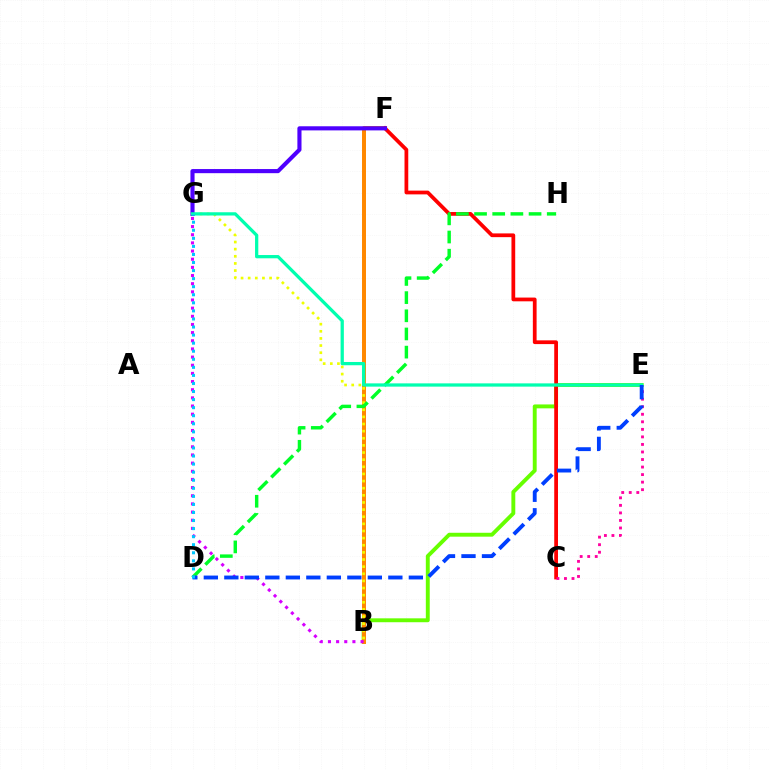{('B', 'E'): [{'color': '#66ff00', 'line_style': 'solid', 'thickness': 2.81}], ('B', 'F'): [{'color': '#ff8800', 'line_style': 'solid', 'thickness': 2.86}], ('B', 'G'): [{'color': '#eeff00', 'line_style': 'dotted', 'thickness': 1.94}, {'color': '#d600ff', 'line_style': 'dotted', 'thickness': 2.22}], ('C', 'F'): [{'color': '#ff0000', 'line_style': 'solid', 'thickness': 2.7}], ('D', 'H'): [{'color': '#00ff27', 'line_style': 'dashed', 'thickness': 2.47}], ('C', 'E'): [{'color': '#ff00a0', 'line_style': 'dotted', 'thickness': 2.05}], ('F', 'G'): [{'color': '#4f00ff', 'line_style': 'solid', 'thickness': 2.97}], ('E', 'G'): [{'color': '#00ffaf', 'line_style': 'solid', 'thickness': 2.35}], ('D', 'E'): [{'color': '#003fff', 'line_style': 'dashed', 'thickness': 2.78}], ('D', 'G'): [{'color': '#00c7ff', 'line_style': 'dotted', 'thickness': 2.19}]}